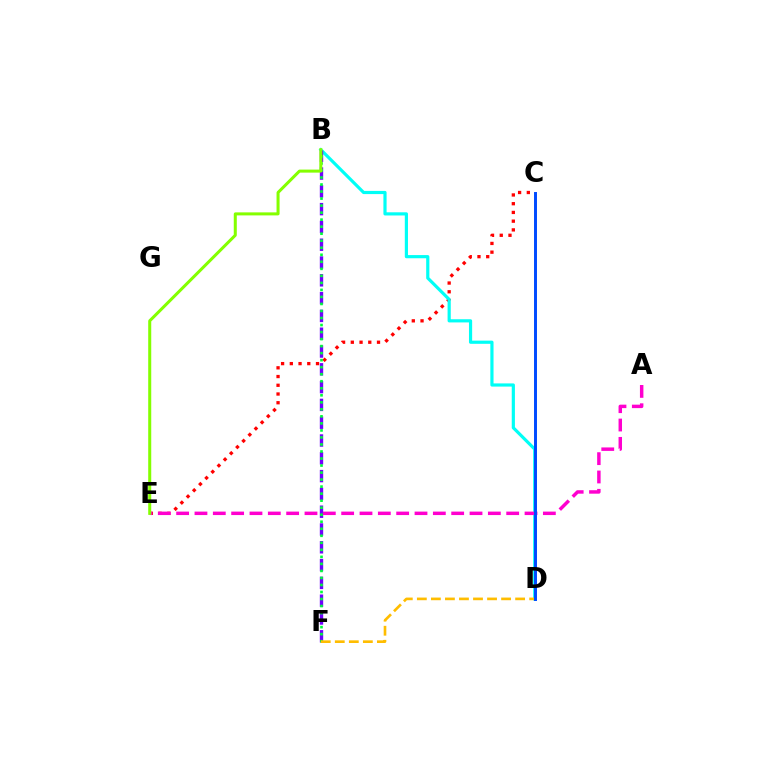{('C', 'E'): [{'color': '#ff0000', 'line_style': 'dotted', 'thickness': 2.37}], ('B', 'D'): [{'color': '#00fff6', 'line_style': 'solid', 'thickness': 2.29}], ('B', 'F'): [{'color': '#7200ff', 'line_style': 'dashed', 'thickness': 2.42}, {'color': '#00ff39', 'line_style': 'dotted', 'thickness': 1.91}], ('A', 'E'): [{'color': '#ff00cf', 'line_style': 'dashed', 'thickness': 2.49}], ('D', 'F'): [{'color': '#ffbd00', 'line_style': 'dashed', 'thickness': 1.91}], ('C', 'D'): [{'color': '#004bff', 'line_style': 'solid', 'thickness': 2.13}], ('B', 'E'): [{'color': '#84ff00', 'line_style': 'solid', 'thickness': 2.18}]}